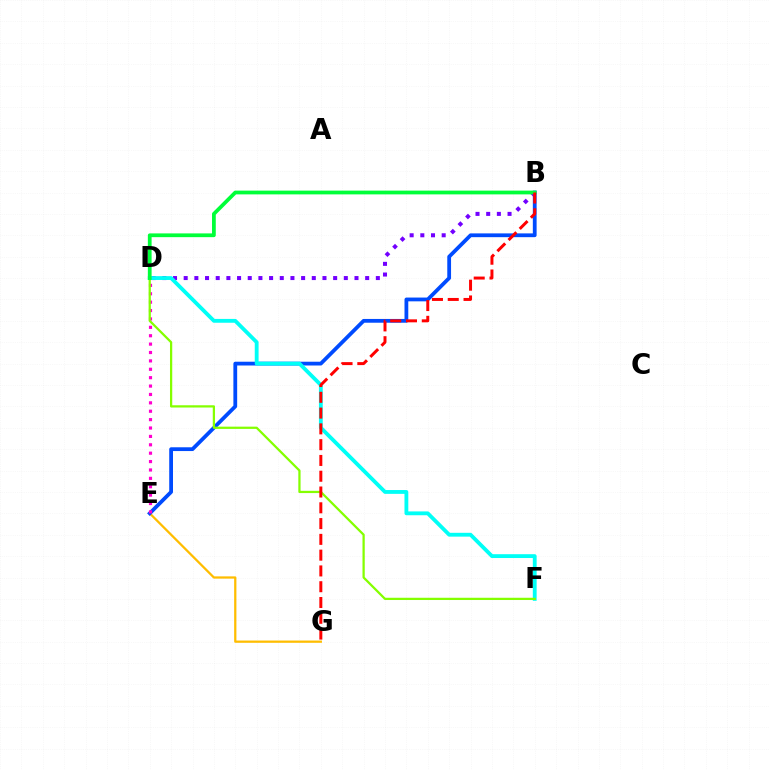{('E', 'G'): [{'color': '#ffbd00', 'line_style': 'solid', 'thickness': 1.62}], ('B', 'E'): [{'color': '#004bff', 'line_style': 'solid', 'thickness': 2.72}], ('B', 'D'): [{'color': '#7200ff', 'line_style': 'dotted', 'thickness': 2.9}, {'color': '#00ff39', 'line_style': 'solid', 'thickness': 2.71}], ('D', 'F'): [{'color': '#00fff6', 'line_style': 'solid', 'thickness': 2.76}, {'color': '#84ff00', 'line_style': 'solid', 'thickness': 1.62}], ('D', 'E'): [{'color': '#ff00cf', 'line_style': 'dotted', 'thickness': 2.28}], ('B', 'G'): [{'color': '#ff0000', 'line_style': 'dashed', 'thickness': 2.14}]}